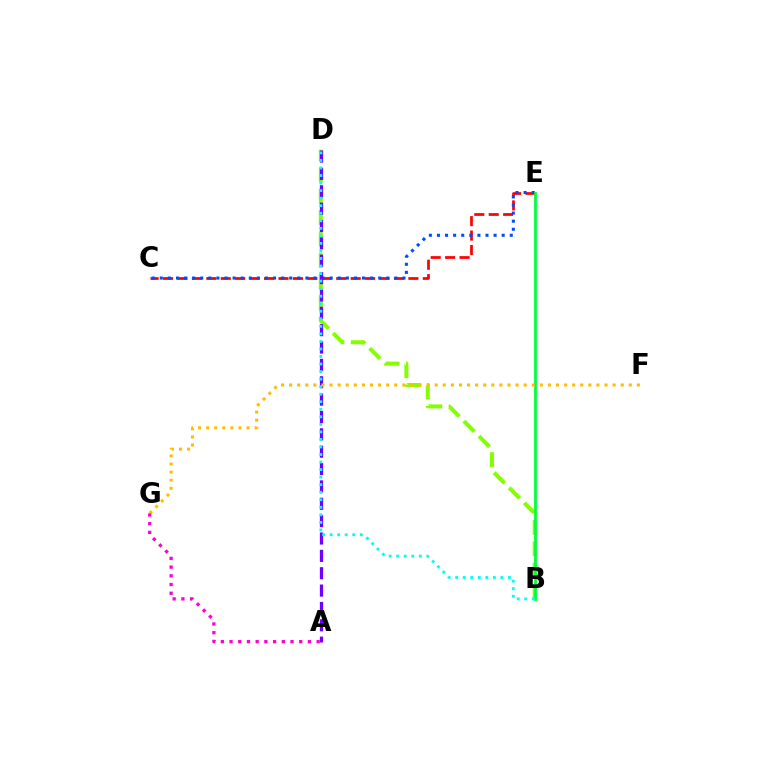{('C', 'E'): [{'color': '#ff0000', 'line_style': 'dashed', 'thickness': 1.96}, {'color': '#004bff', 'line_style': 'dotted', 'thickness': 2.2}], ('B', 'D'): [{'color': '#84ff00', 'line_style': 'dashed', 'thickness': 2.9}, {'color': '#00fff6', 'line_style': 'dotted', 'thickness': 2.05}], ('B', 'E'): [{'color': '#00ff39', 'line_style': 'solid', 'thickness': 1.99}], ('A', 'D'): [{'color': '#7200ff', 'line_style': 'dashed', 'thickness': 2.36}], ('F', 'G'): [{'color': '#ffbd00', 'line_style': 'dotted', 'thickness': 2.2}], ('A', 'G'): [{'color': '#ff00cf', 'line_style': 'dotted', 'thickness': 2.37}]}